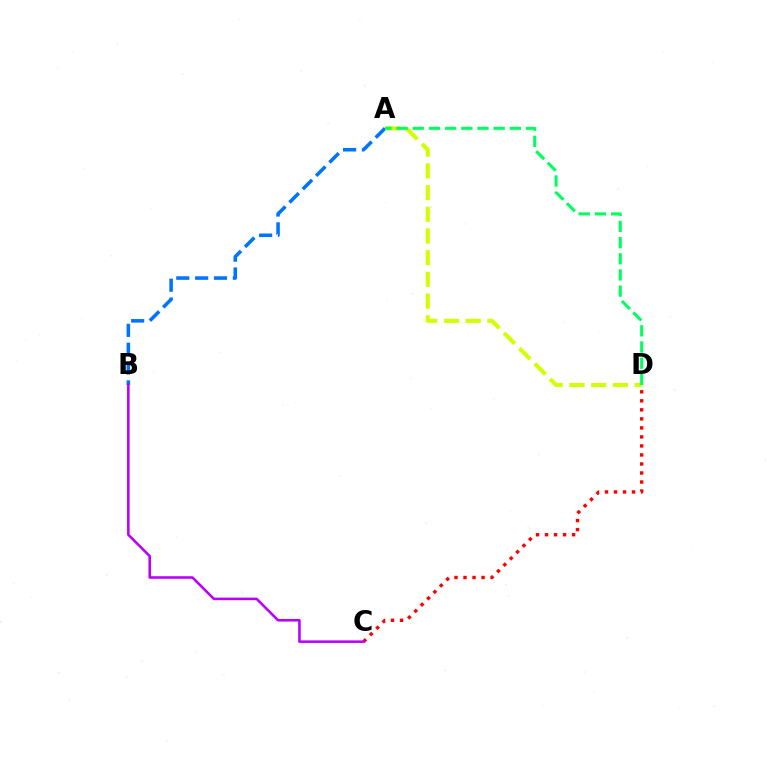{('A', 'B'): [{'color': '#0074ff', 'line_style': 'dashed', 'thickness': 2.56}], ('A', 'D'): [{'color': '#d1ff00', 'line_style': 'dashed', 'thickness': 2.95}, {'color': '#00ff5c', 'line_style': 'dashed', 'thickness': 2.2}], ('C', 'D'): [{'color': '#ff0000', 'line_style': 'dotted', 'thickness': 2.45}], ('B', 'C'): [{'color': '#b900ff', 'line_style': 'solid', 'thickness': 1.84}]}